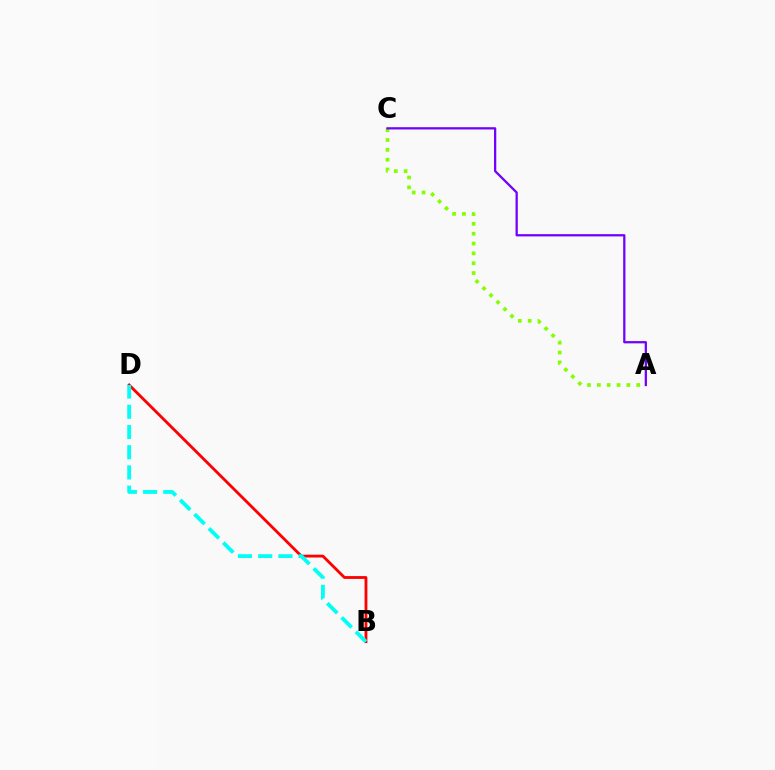{('B', 'D'): [{'color': '#ff0000', 'line_style': 'solid', 'thickness': 2.03}, {'color': '#00fff6', 'line_style': 'dashed', 'thickness': 2.75}], ('A', 'C'): [{'color': '#84ff00', 'line_style': 'dotted', 'thickness': 2.67}, {'color': '#7200ff', 'line_style': 'solid', 'thickness': 1.63}]}